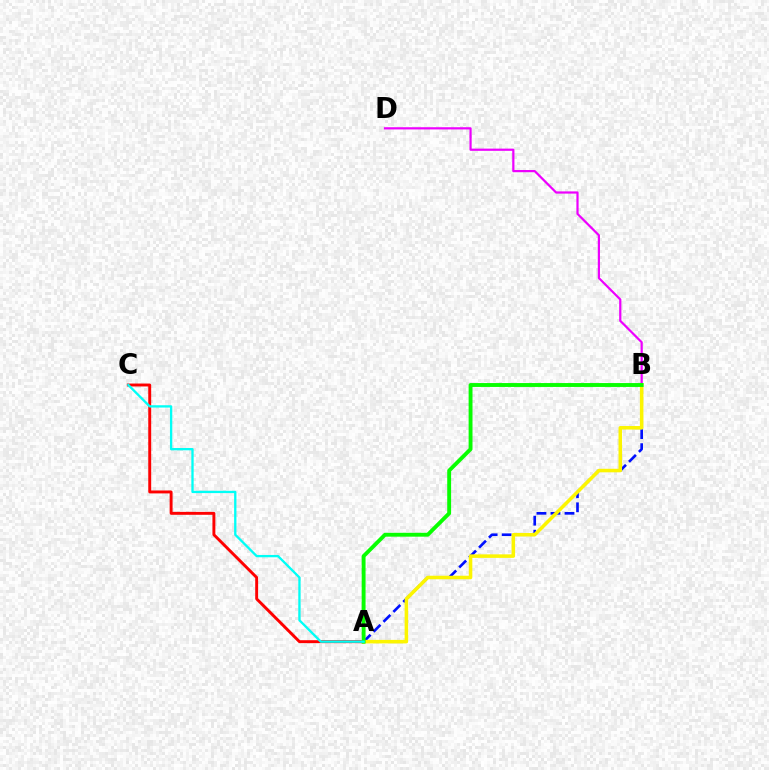{('A', 'C'): [{'color': '#ff0000', 'line_style': 'solid', 'thickness': 2.1}, {'color': '#00fff6', 'line_style': 'solid', 'thickness': 1.67}], ('A', 'B'): [{'color': '#0010ff', 'line_style': 'dashed', 'thickness': 1.91}, {'color': '#fcf500', 'line_style': 'solid', 'thickness': 2.54}, {'color': '#08ff00', 'line_style': 'solid', 'thickness': 2.79}], ('B', 'D'): [{'color': '#ee00ff', 'line_style': 'solid', 'thickness': 1.59}]}